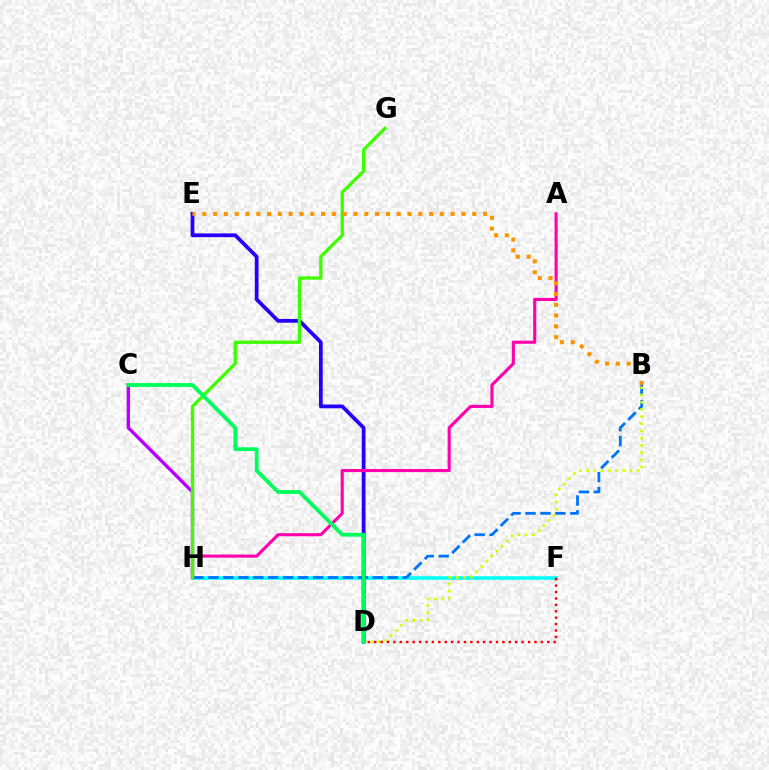{('F', 'H'): [{'color': '#00fff6', 'line_style': 'solid', 'thickness': 2.56}], ('B', 'H'): [{'color': '#0074ff', 'line_style': 'dashed', 'thickness': 2.03}], ('B', 'D'): [{'color': '#d1ff00', 'line_style': 'dotted', 'thickness': 1.96}], ('D', 'E'): [{'color': '#2500ff', 'line_style': 'solid', 'thickness': 2.71}], ('C', 'H'): [{'color': '#b900ff', 'line_style': 'solid', 'thickness': 2.43}], ('A', 'H'): [{'color': '#ff00ac', 'line_style': 'solid', 'thickness': 2.24}], ('G', 'H'): [{'color': '#3dff00', 'line_style': 'solid', 'thickness': 2.37}], ('B', 'E'): [{'color': '#ff9400', 'line_style': 'dotted', 'thickness': 2.93}], ('C', 'D'): [{'color': '#00ff5c', 'line_style': 'solid', 'thickness': 2.76}], ('D', 'F'): [{'color': '#ff0000', 'line_style': 'dotted', 'thickness': 1.74}]}